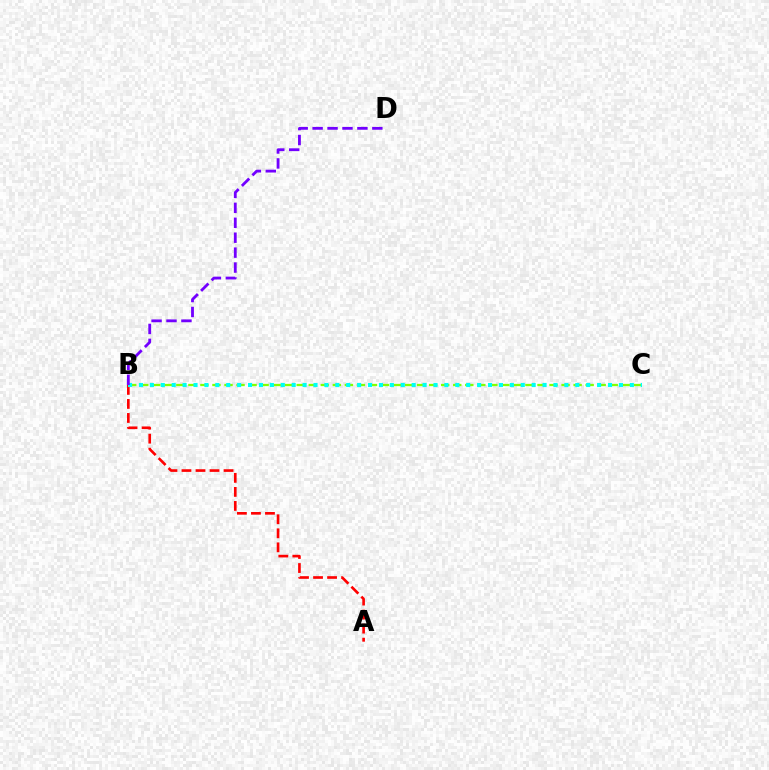{('B', 'C'): [{'color': '#84ff00', 'line_style': 'dashed', 'thickness': 1.64}, {'color': '#00fff6', 'line_style': 'dotted', 'thickness': 2.96}], ('A', 'B'): [{'color': '#ff0000', 'line_style': 'dashed', 'thickness': 1.91}], ('B', 'D'): [{'color': '#7200ff', 'line_style': 'dashed', 'thickness': 2.03}]}